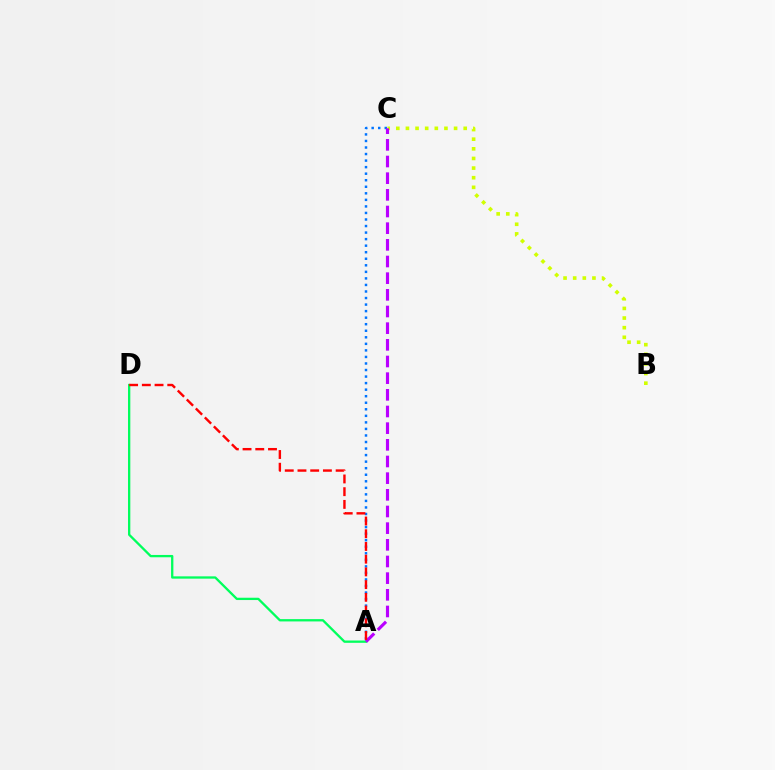{('B', 'C'): [{'color': '#d1ff00', 'line_style': 'dotted', 'thickness': 2.62}], ('A', 'C'): [{'color': '#0074ff', 'line_style': 'dotted', 'thickness': 1.78}, {'color': '#b900ff', 'line_style': 'dashed', 'thickness': 2.26}], ('A', 'D'): [{'color': '#00ff5c', 'line_style': 'solid', 'thickness': 1.66}, {'color': '#ff0000', 'line_style': 'dashed', 'thickness': 1.73}]}